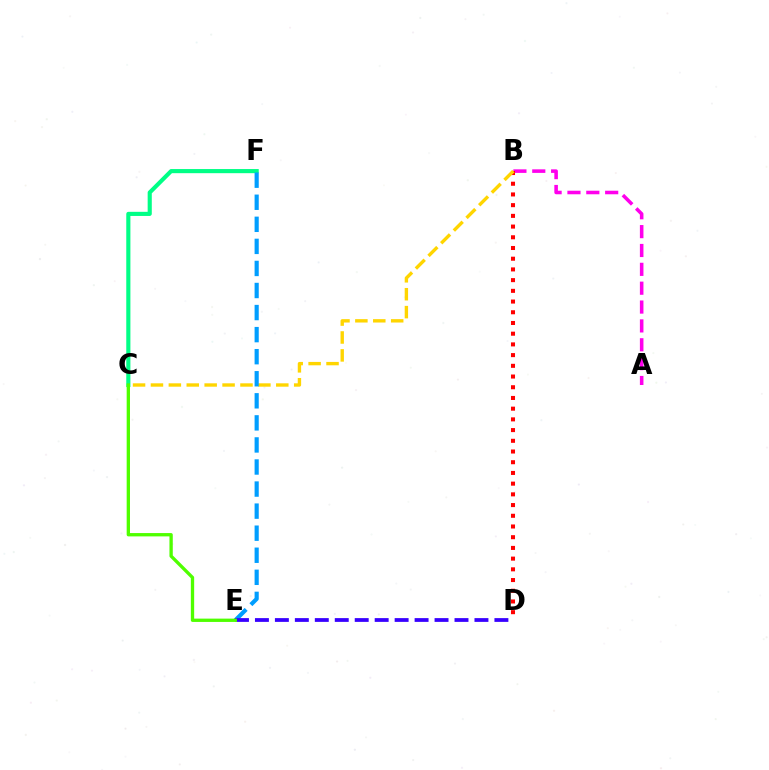{('A', 'B'): [{'color': '#ff00ed', 'line_style': 'dashed', 'thickness': 2.56}], ('B', 'D'): [{'color': '#ff0000', 'line_style': 'dotted', 'thickness': 2.91}], ('B', 'C'): [{'color': '#ffd500', 'line_style': 'dashed', 'thickness': 2.43}], ('C', 'F'): [{'color': '#00ff86', 'line_style': 'solid', 'thickness': 2.97}], ('E', 'F'): [{'color': '#009eff', 'line_style': 'dashed', 'thickness': 3.0}], ('D', 'E'): [{'color': '#3700ff', 'line_style': 'dashed', 'thickness': 2.71}], ('C', 'E'): [{'color': '#4fff00', 'line_style': 'solid', 'thickness': 2.39}]}